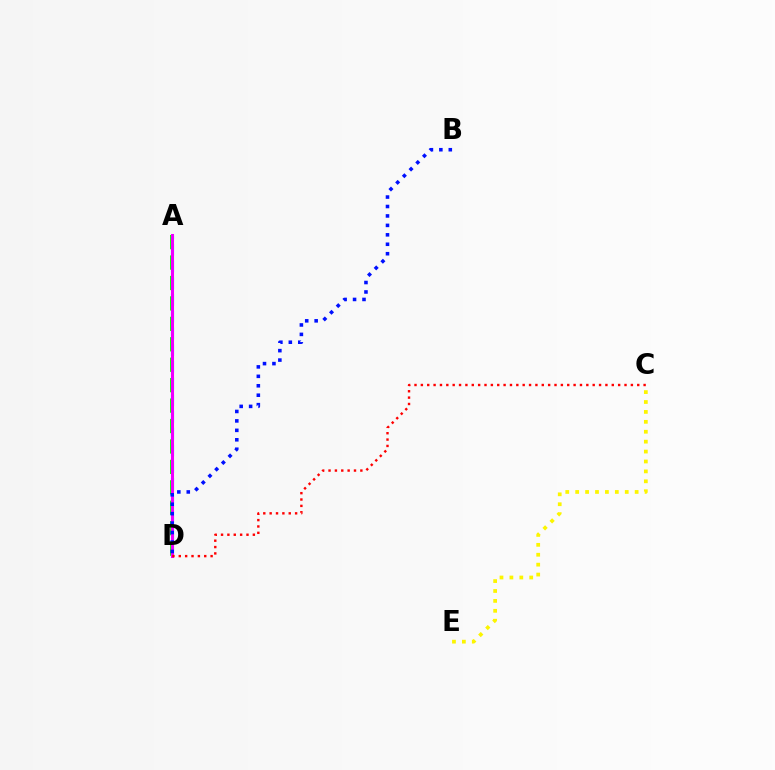{('A', 'D'): [{'color': '#00fff6', 'line_style': 'dashed', 'thickness': 2.27}, {'color': '#08ff00', 'line_style': 'dashed', 'thickness': 2.78}, {'color': '#ee00ff', 'line_style': 'solid', 'thickness': 2.18}], ('C', 'E'): [{'color': '#fcf500', 'line_style': 'dotted', 'thickness': 2.69}], ('B', 'D'): [{'color': '#0010ff', 'line_style': 'dotted', 'thickness': 2.57}], ('C', 'D'): [{'color': '#ff0000', 'line_style': 'dotted', 'thickness': 1.73}]}